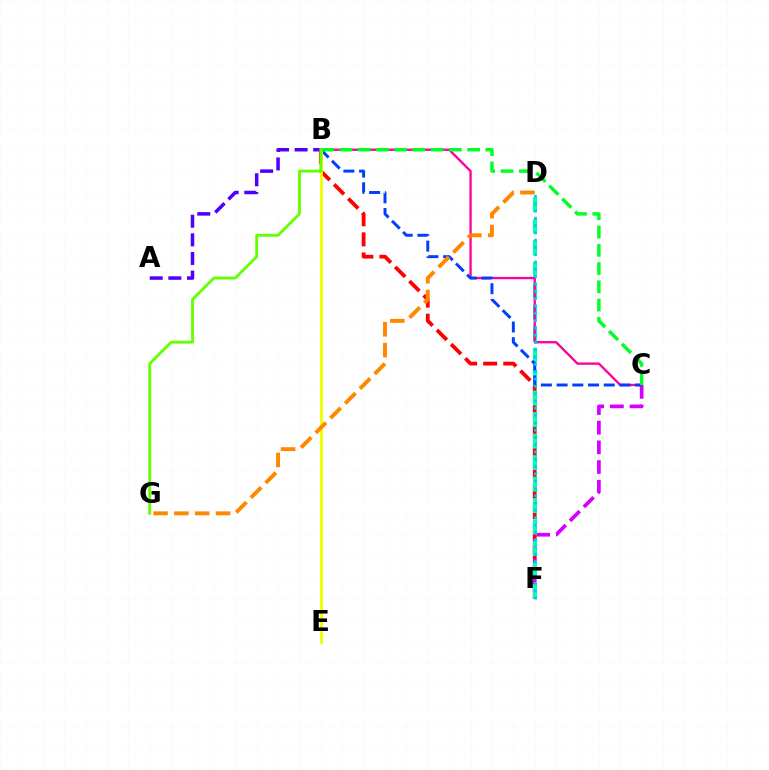{('B', 'F'): [{'color': '#ff0000', 'line_style': 'dashed', 'thickness': 2.73}], ('C', 'F'): [{'color': '#d600ff', 'line_style': 'dashed', 'thickness': 2.67}], ('A', 'B'): [{'color': '#4f00ff', 'line_style': 'dashed', 'thickness': 2.53}], ('D', 'F'): [{'color': '#00ffaf', 'line_style': 'dashed', 'thickness': 2.92}, {'color': '#00c7ff', 'line_style': 'dotted', 'thickness': 1.98}], ('B', 'C'): [{'color': '#ff00a0', 'line_style': 'solid', 'thickness': 1.69}, {'color': '#003fff', 'line_style': 'dashed', 'thickness': 2.13}, {'color': '#00ff27', 'line_style': 'dashed', 'thickness': 2.48}], ('B', 'E'): [{'color': '#eeff00', 'line_style': 'solid', 'thickness': 2.05}], ('B', 'G'): [{'color': '#66ff00', 'line_style': 'solid', 'thickness': 2.06}], ('D', 'G'): [{'color': '#ff8800', 'line_style': 'dashed', 'thickness': 2.83}]}